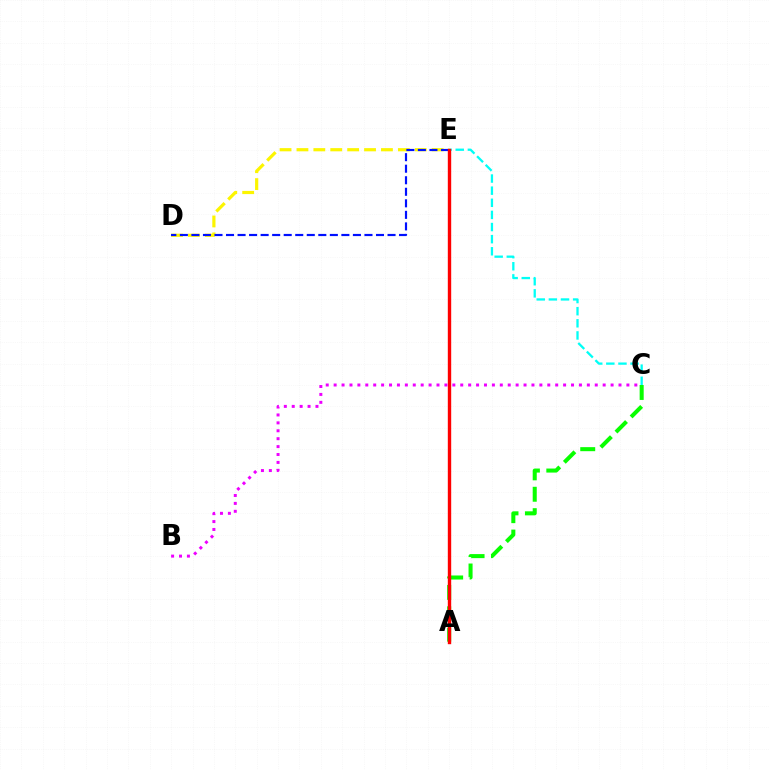{('C', 'E'): [{'color': '#00fff6', 'line_style': 'dashed', 'thickness': 1.65}], ('A', 'C'): [{'color': '#08ff00', 'line_style': 'dashed', 'thickness': 2.91}], ('D', 'E'): [{'color': '#fcf500', 'line_style': 'dashed', 'thickness': 2.3}, {'color': '#0010ff', 'line_style': 'dashed', 'thickness': 1.57}], ('A', 'E'): [{'color': '#ff0000', 'line_style': 'solid', 'thickness': 2.44}], ('B', 'C'): [{'color': '#ee00ff', 'line_style': 'dotted', 'thickness': 2.15}]}